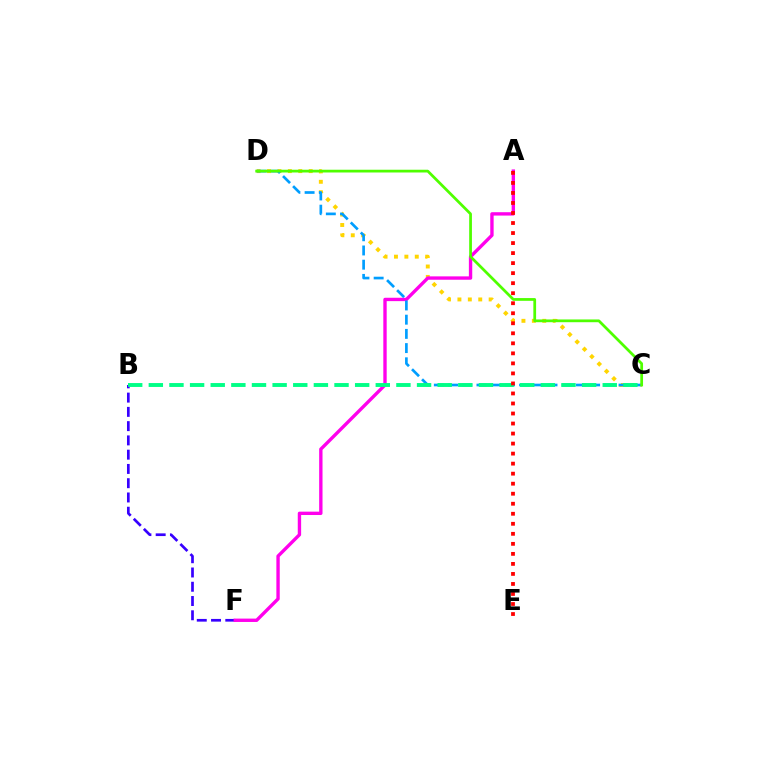{('B', 'F'): [{'color': '#3700ff', 'line_style': 'dashed', 'thickness': 1.94}], ('C', 'D'): [{'color': '#ffd500', 'line_style': 'dotted', 'thickness': 2.83}, {'color': '#009eff', 'line_style': 'dashed', 'thickness': 1.93}, {'color': '#4fff00', 'line_style': 'solid', 'thickness': 1.98}], ('A', 'F'): [{'color': '#ff00ed', 'line_style': 'solid', 'thickness': 2.42}], ('B', 'C'): [{'color': '#00ff86', 'line_style': 'dashed', 'thickness': 2.8}], ('A', 'E'): [{'color': '#ff0000', 'line_style': 'dotted', 'thickness': 2.72}]}